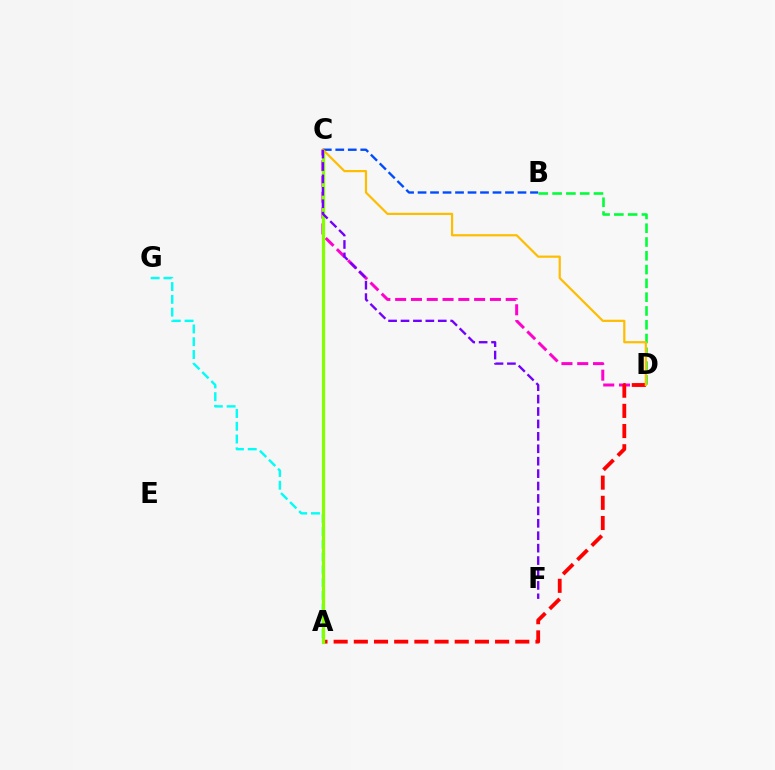{('C', 'D'): [{'color': '#ff00cf', 'line_style': 'dashed', 'thickness': 2.15}, {'color': '#ffbd00', 'line_style': 'solid', 'thickness': 1.59}], ('A', 'G'): [{'color': '#00fff6', 'line_style': 'dashed', 'thickness': 1.74}], ('A', 'D'): [{'color': '#ff0000', 'line_style': 'dashed', 'thickness': 2.74}], ('B', 'D'): [{'color': '#00ff39', 'line_style': 'dashed', 'thickness': 1.87}], ('A', 'C'): [{'color': '#84ff00', 'line_style': 'solid', 'thickness': 2.34}], ('B', 'C'): [{'color': '#004bff', 'line_style': 'dashed', 'thickness': 1.7}], ('C', 'F'): [{'color': '#7200ff', 'line_style': 'dashed', 'thickness': 1.69}]}